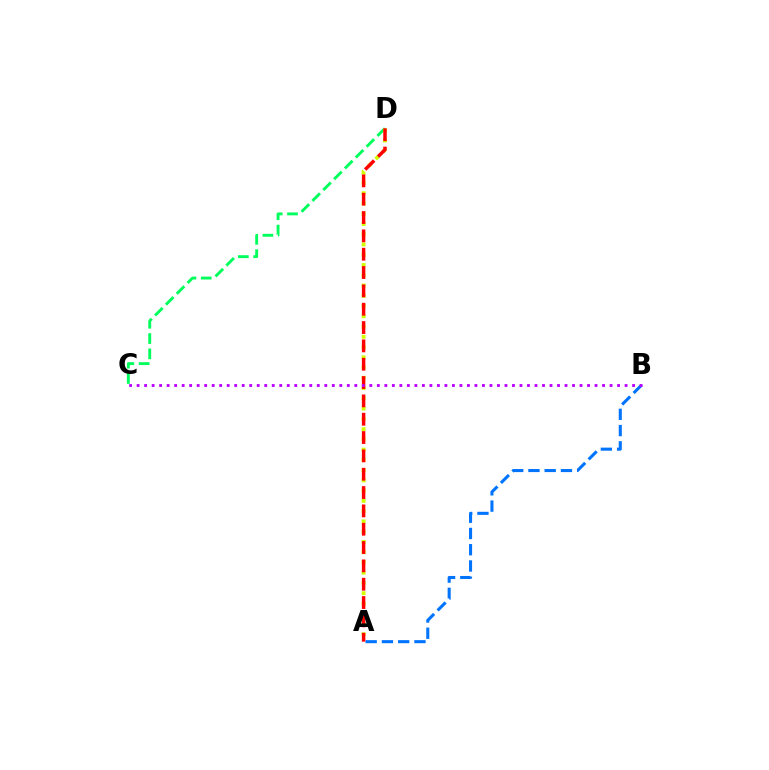{('C', 'D'): [{'color': '#00ff5c', 'line_style': 'dashed', 'thickness': 2.08}], ('A', 'D'): [{'color': '#d1ff00', 'line_style': 'dotted', 'thickness': 2.79}, {'color': '#ff0000', 'line_style': 'dashed', 'thickness': 2.49}], ('A', 'B'): [{'color': '#0074ff', 'line_style': 'dashed', 'thickness': 2.21}], ('B', 'C'): [{'color': '#b900ff', 'line_style': 'dotted', 'thickness': 2.04}]}